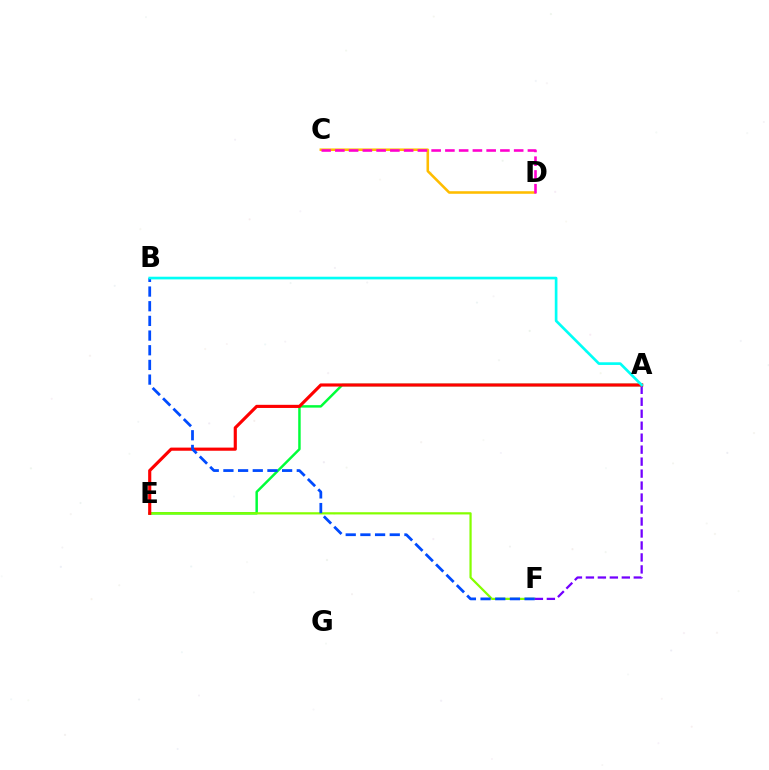{('A', 'E'): [{'color': '#00ff39', 'line_style': 'solid', 'thickness': 1.78}, {'color': '#ff0000', 'line_style': 'solid', 'thickness': 2.26}], ('E', 'F'): [{'color': '#84ff00', 'line_style': 'solid', 'thickness': 1.6}], ('C', 'D'): [{'color': '#ffbd00', 'line_style': 'solid', 'thickness': 1.85}, {'color': '#ff00cf', 'line_style': 'dashed', 'thickness': 1.87}], ('A', 'F'): [{'color': '#7200ff', 'line_style': 'dashed', 'thickness': 1.63}], ('B', 'F'): [{'color': '#004bff', 'line_style': 'dashed', 'thickness': 1.99}], ('A', 'B'): [{'color': '#00fff6', 'line_style': 'solid', 'thickness': 1.92}]}